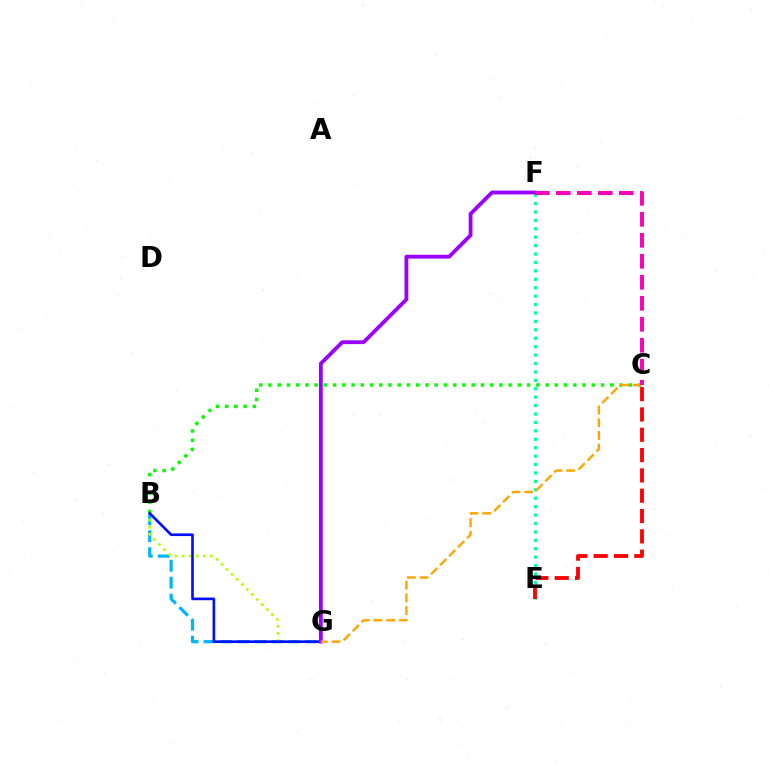{('B', 'G'): [{'color': '#00b5ff', 'line_style': 'dashed', 'thickness': 2.3}, {'color': '#b3ff00', 'line_style': 'dotted', 'thickness': 1.93}, {'color': '#0010ff', 'line_style': 'solid', 'thickness': 1.91}], ('B', 'C'): [{'color': '#08ff00', 'line_style': 'dotted', 'thickness': 2.51}], ('E', 'F'): [{'color': '#00ff9d', 'line_style': 'dotted', 'thickness': 2.29}], ('F', 'G'): [{'color': '#9b00ff', 'line_style': 'solid', 'thickness': 2.74}], ('C', 'G'): [{'color': '#ffa500', 'line_style': 'dashed', 'thickness': 1.73}], ('C', 'F'): [{'color': '#ff00bd', 'line_style': 'dashed', 'thickness': 2.85}], ('C', 'E'): [{'color': '#ff0000', 'line_style': 'dashed', 'thickness': 2.76}]}